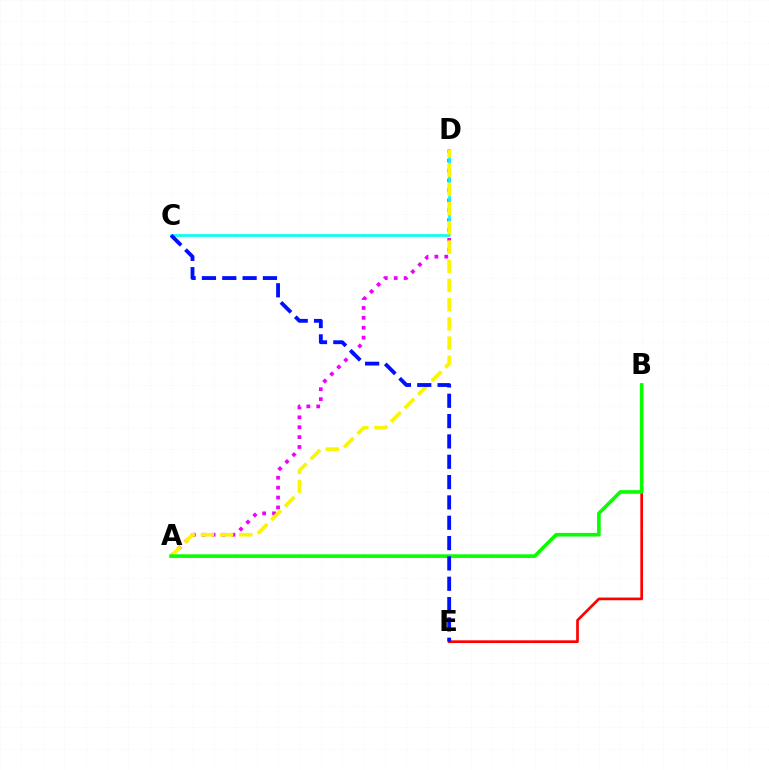{('A', 'D'): [{'color': '#ee00ff', 'line_style': 'dotted', 'thickness': 2.69}, {'color': '#fcf500', 'line_style': 'dashed', 'thickness': 2.61}], ('C', 'D'): [{'color': '#00fff6', 'line_style': 'solid', 'thickness': 1.91}], ('B', 'E'): [{'color': '#ff0000', 'line_style': 'solid', 'thickness': 1.93}], ('A', 'B'): [{'color': '#08ff00', 'line_style': 'solid', 'thickness': 2.6}], ('C', 'E'): [{'color': '#0010ff', 'line_style': 'dashed', 'thickness': 2.76}]}